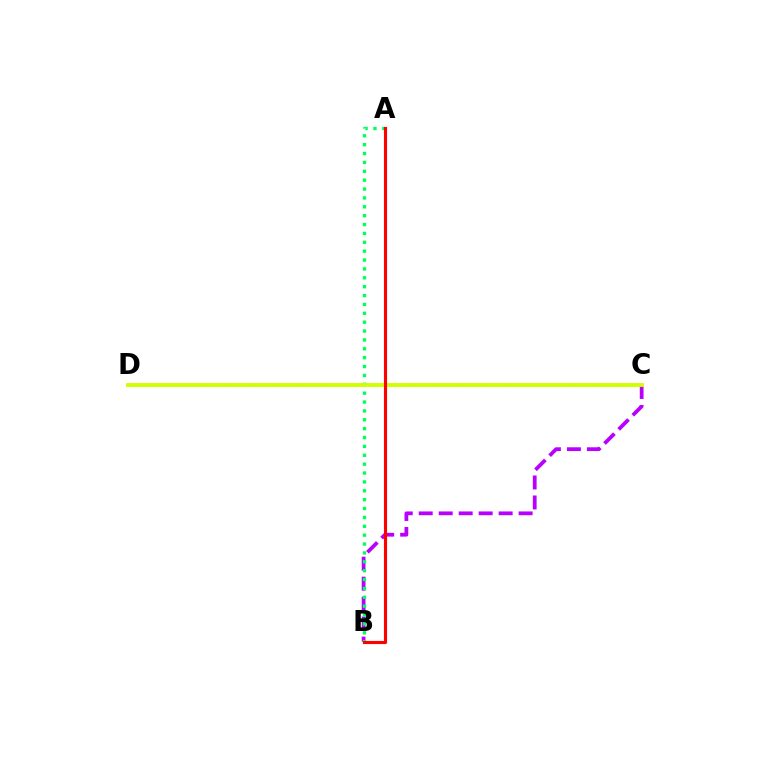{('B', 'C'): [{'color': '#b900ff', 'line_style': 'dashed', 'thickness': 2.71}], ('C', 'D'): [{'color': '#0074ff', 'line_style': 'dashed', 'thickness': 1.56}, {'color': '#d1ff00', 'line_style': 'solid', 'thickness': 2.78}], ('A', 'B'): [{'color': '#00ff5c', 'line_style': 'dotted', 'thickness': 2.41}, {'color': '#ff0000', 'line_style': 'solid', 'thickness': 2.24}]}